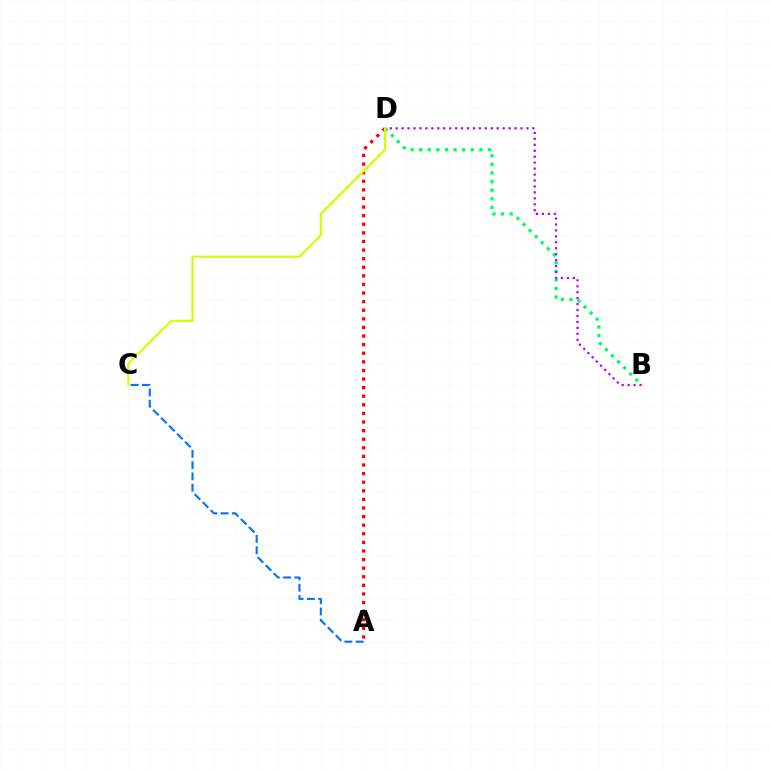{('B', 'D'): [{'color': '#00ff5c', 'line_style': 'dotted', 'thickness': 2.33}, {'color': '#b900ff', 'line_style': 'dotted', 'thickness': 1.61}], ('A', 'C'): [{'color': '#0074ff', 'line_style': 'dashed', 'thickness': 1.53}], ('A', 'D'): [{'color': '#ff0000', 'line_style': 'dotted', 'thickness': 2.34}], ('C', 'D'): [{'color': '#d1ff00', 'line_style': 'solid', 'thickness': 1.59}]}